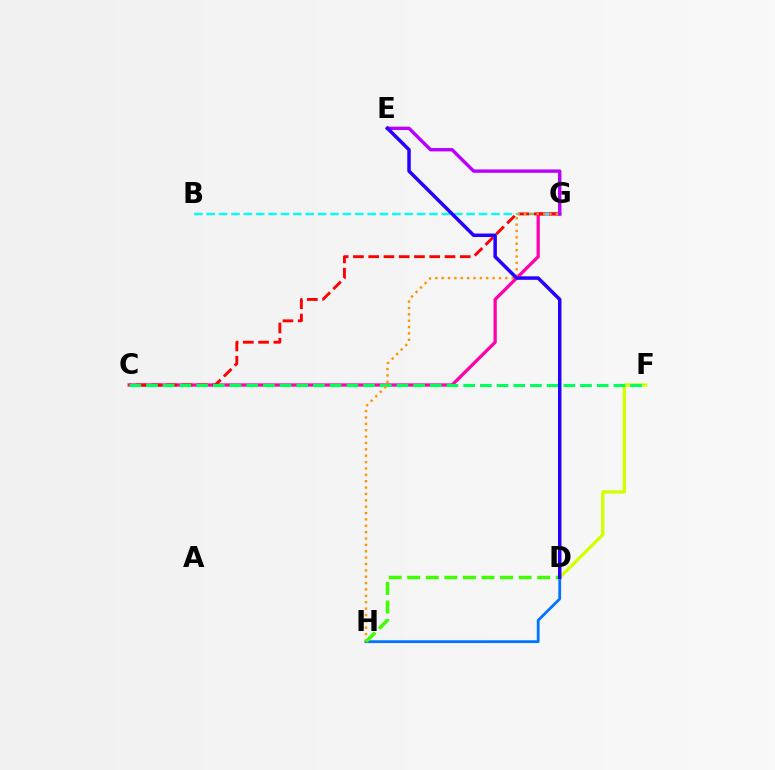{('D', 'H'): [{'color': '#0074ff', 'line_style': 'solid', 'thickness': 2.02}, {'color': '#3dff00', 'line_style': 'dashed', 'thickness': 2.52}], ('D', 'F'): [{'color': '#d1ff00', 'line_style': 'solid', 'thickness': 2.37}], ('C', 'G'): [{'color': '#ff00ac', 'line_style': 'solid', 'thickness': 2.35}, {'color': '#ff0000', 'line_style': 'dashed', 'thickness': 2.07}], ('B', 'G'): [{'color': '#00fff6', 'line_style': 'dashed', 'thickness': 1.68}], ('E', 'G'): [{'color': '#b900ff', 'line_style': 'solid', 'thickness': 2.42}], ('C', 'F'): [{'color': '#00ff5c', 'line_style': 'dashed', 'thickness': 2.27}], ('G', 'H'): [{'color': '#ff9400', 'line_style': 'dotted', 'thickness': 1.73}], ('D', 'E'): [{'color': '#2500ff', 'line_style': 'solid', 'thickness': 2.52}]}